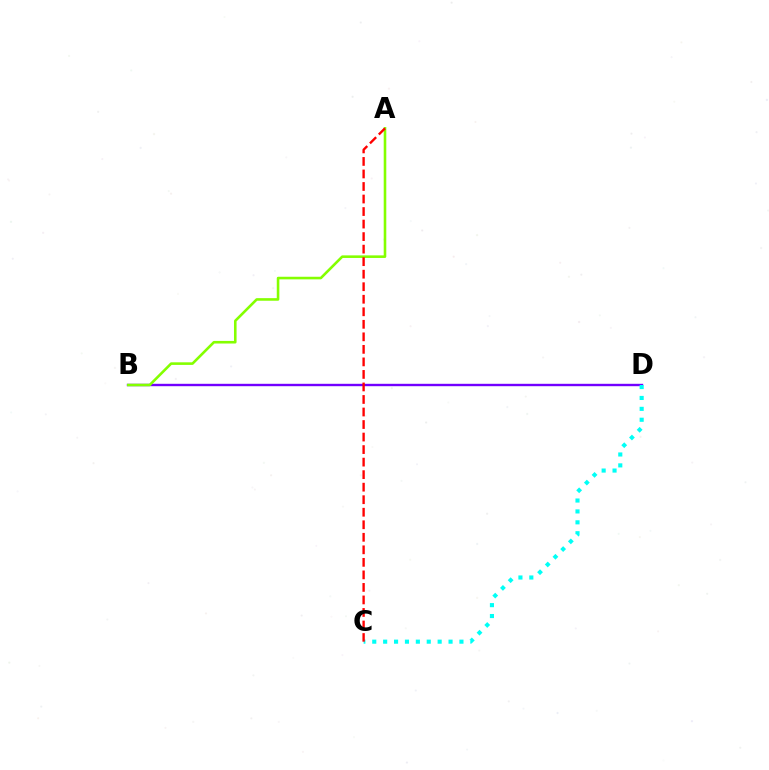{('B', 'D'): [{'color': '#7200ff', 'line_style': 'solid', 'thickness': 1.72}], ('C', 'D'): [{'color': '#00fff6', 'line_style': 'dotted', 'thickness': 2.96}], ('A', 'B'): [{'color': '#84ff00', 'line_style': 'solid', 'thickness': 1.87}], ('A', 'C'): [{'color': '#ff0000', 'line_style': 'dashed', 'thickness': 1.7}]}